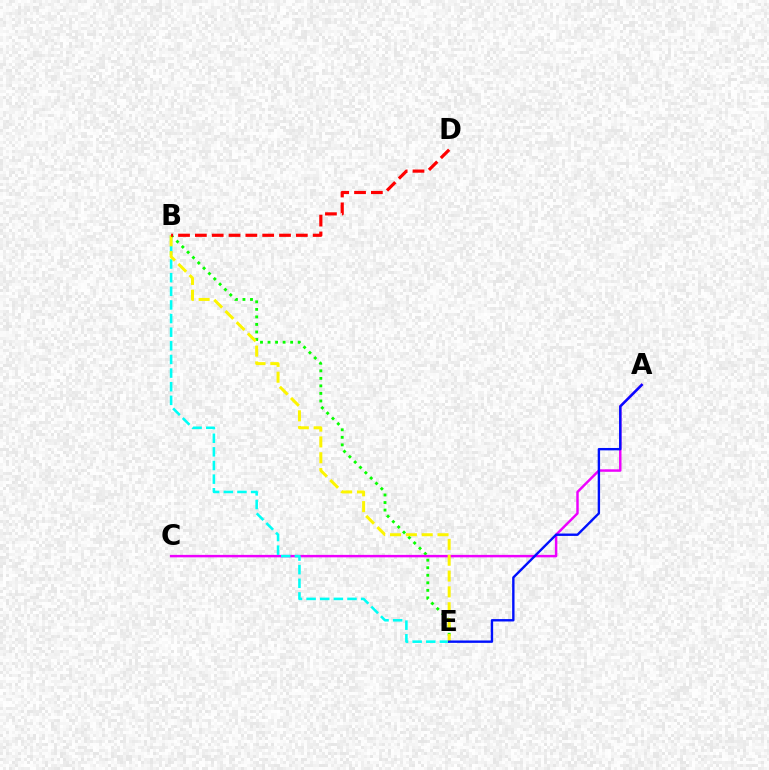{('B', 'E'): [{'color': '#08ff00', 'line_style': 'dotted', 'thickness': 2.05}, {'color': '#00fff6', 'line_style': 'dashed', 'thickness': 1.85}, {'color': '#fcf500', 'line_style': 'dashed', 'thickness': 2.15}], ('A', 'C'): [{'color': '#ee00ff', 'line_style': 'solid', 'thickness': 1.77}], ('B', 'D'): [{'color': '#ff0000', 'line_style': 'dashed', 'thickness': 2.29}], ('A', 'E'): [{'color': '#0010ff', 'line_style': 'solid', 'thickness': 1.72}]}